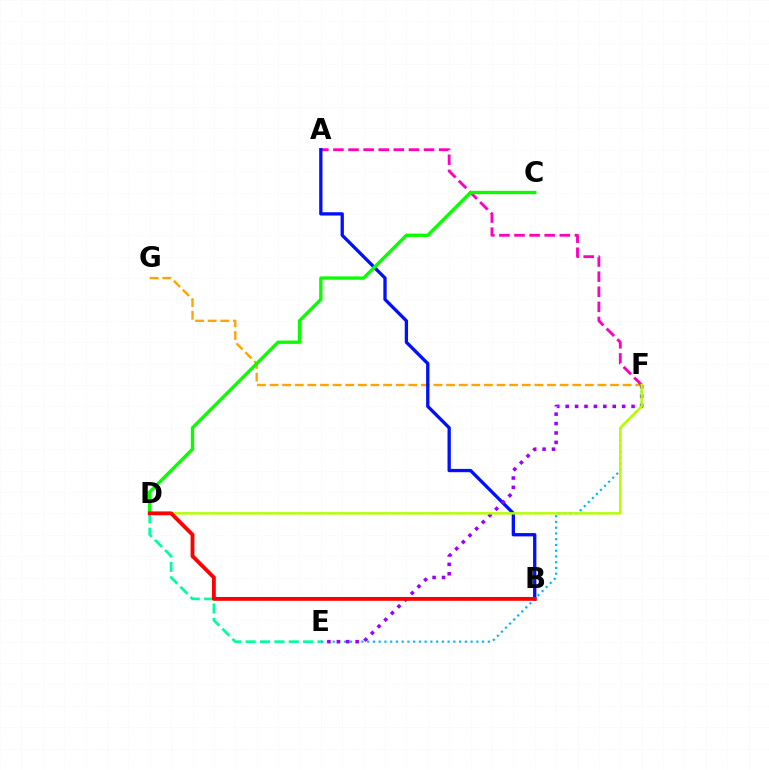{('F', 'G'): [{'color': '#ffa500', 'line_style': 'dashed', 'thickness': 1.71}], ('A', 'F'): [{'color': '#ff00bd', 'line_style': 'dashed', 'thickness': 2.05}], ('A', 'B'): [{'color': '#0010ff', 'line_style': 'solid', 'thickness': 2.38}], ('E', 'F'): [{'color': '#00b5ff', 'line_style': 'dotted', 'thickness': 1.56}, {'color': '#9b00ff', 'line_style': 'dotted', 'thickness': 2.56}], ('C', 'D'): [{'color': '#08ff00', 'line_style': 'solid', 'thickness': 2.41}], ('D', 'E'): [{'color': '#00ff9d', 'line_style': 'dashed', 'thickness': 1.95}], ('D', 'F'): [{'color': '#b3ff00', 'line_style': 'solid', 'thickness': 1.76}], ('B', 'D'): [{'color': '#ff0000', 'line_style': 'solid', 'thickness': 2.76}]}